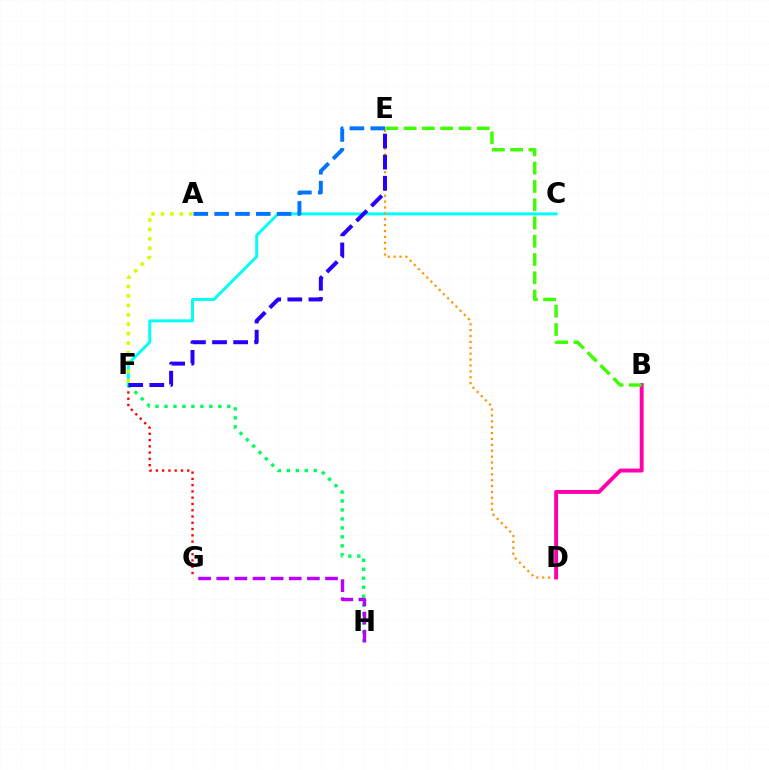{('F', 'G'): [{'color': '#ff0000', 'line_style': 'dotted', 'thickness': 1.7}], ('F', 'H'): [{'color': '#00ff5c', 'line_style': 'dotted', 'thickness': 2.44}], ('C', 'F'): [{'color': '#00fff6', 'line_style': 'solid', 'thickness': 2.12}], ('D', 'E'): [{'color': '#ff9400', 'line_style': 'dotted', 'thickness': 1.6}], ('G', 'H'): [{'color': '#b900ff', 'line_style': 'dashed', 'thickness': 2.46}], ('B', 'D'): [{'color': '#ff00ac', 'line_style': 'solid', 'thickness': 2.81}], ('A', 'F'): [{'color': '#d1ff00', 'line_style': 'dotted', 'thickness': 2.56}], ('A', 'E'): [{'color': '#0074ff', 'line_style': 'dashed', 'thickness': 2.83}], ('E', 'F'): [{'color': '#2500ff', 'line_style': 'dashed', 'thickness': 2.87}], ('B', 'E'): [{'color': '#3dff00', 'line_style': 'dashed', 'thickness': 2.48}]}